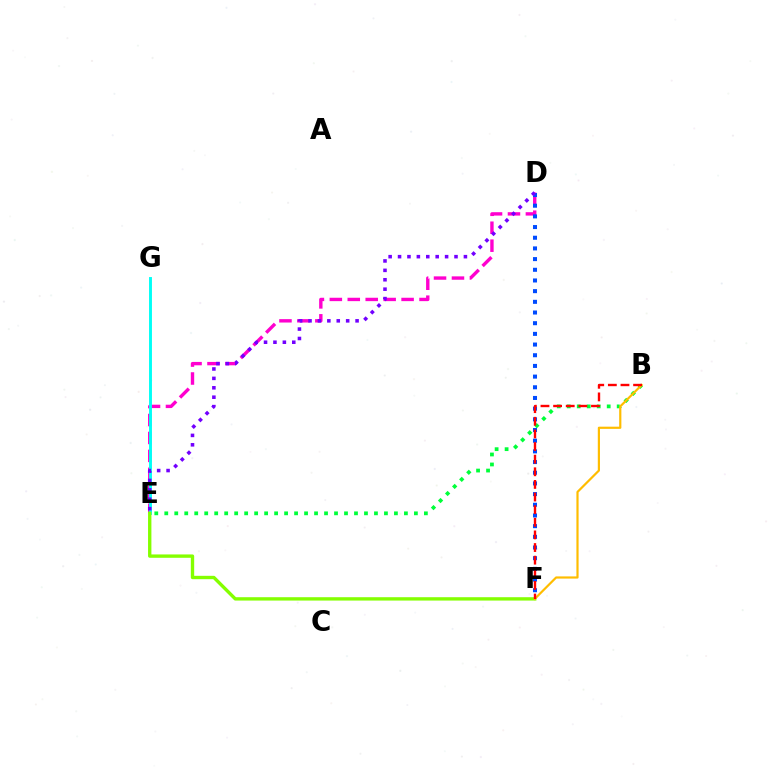{('D', 'E'): [{'color': '#ff00cf', 'line_style': 'dashed', 'thickness': 2.44}, {'color': '#7200ff', 'line_style': 'dotted', 'thickness': 2.56}], ('E', 'G'): [{'color': '#00fff6', 'line_style': 'solid', 'thickness': 2.09}], ('D', 'F'): [{'color': '#004bff', 'line_style': 'dotted', 'thickness': 2.9}], ('B', 'E'): [{'color': '#00ff39', 'line_style': 'dotted', 'thickness': 2.71}], ('E', 'F'): [{'color': '#84ff00', 'line_style': 'solid', 'thickness': 2.42}], ('B', 'F'): [{'color': '#ffbd00', 'line_style': 'solid', 'thickness': 1.58}, {'color': '#ff0000', 'line_style': 'dashed', 'thickness': 1.72}]}